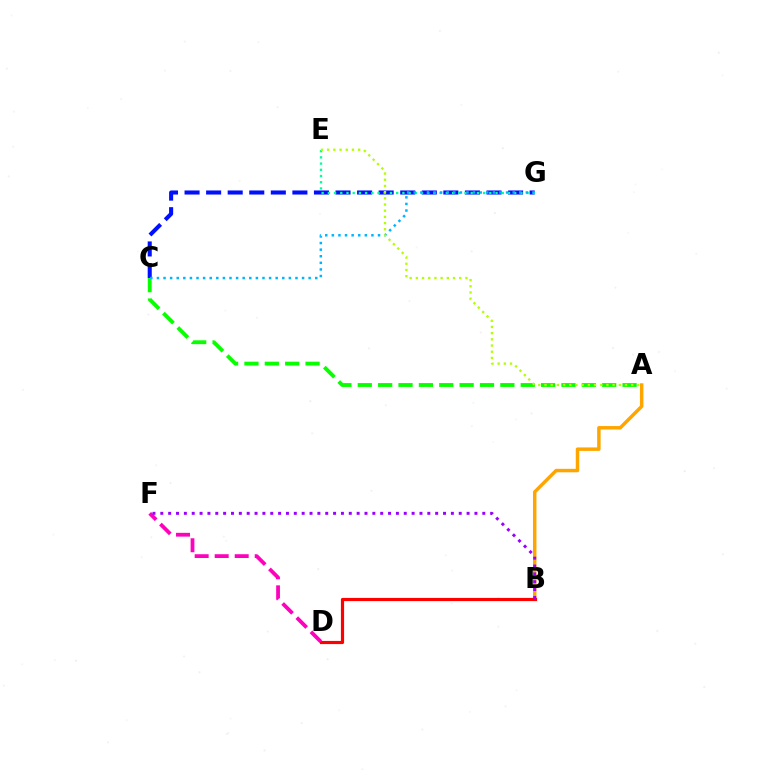{('C', 'G'): [{'color': '#0010ff', 'line_style': 'dashed', 'thickness': 2.93}, {'color': '#00b5ff', 'line_style': 'dotted', 'thickness': 1.79}], ('A', 'B'): [{'color': '#ffa500', 'line_style': 'solid', 'thickness': 2.49}], ('B', 'D'): [{'color': '#ff0000', 'line_style': 'solid', 'thickness': 2.28}], ('E', 'G'): [{'color': '#00ff9d', 'line_style': 'dotted', 'thickness': 1.69}], ('D', 'F'): [{'color': '#ff00bd', 'line_style': 'dashed', 'thickness': 2.72}], ('A', 'C'): [{'color': '#08ff00', 'line_style': 'dashed', 'thickness': 2.77}], ('B', 'F'): [{'color': '#9b00ff', 'line_style': 'dotted', 'thickness': 2.13}], ('A', 'E'): [{'color': '#b3ff00', 'line_style': 'dotted', 'thickness': 1.68}]}